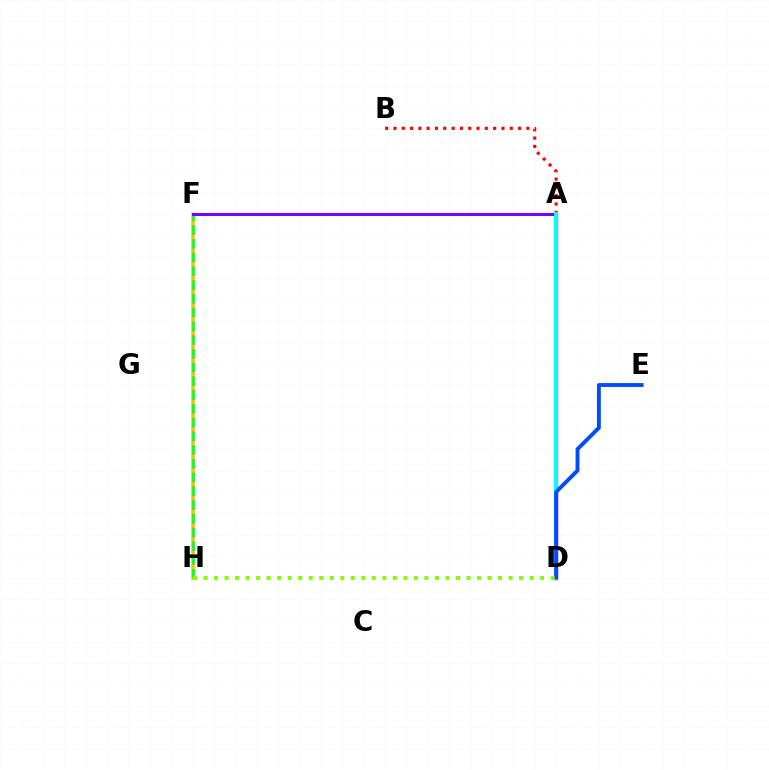{('A', 'D'): [{'color': '#ff00cf', 'line_style': 'solid', 'thickness': 2.49}, {'color': '#00fff6', 'line_style': 'solid', 'thickness': 2.91}], ('F', 'H'): [{'color': '#ffbd00', 'line_style': 'solid', 'thickness': 2.52}, {'color': '#00ff39', 'line_style': 'dashed', 'thickness': 1.87}], ('A', 'B'): [{'color': '#ff0000', 'line_style': 'dotted', 'thickness': 2.26}], ('A', 'F'): [{'color': '#7200ff', 'line_style': 'solid', 'thickness': 2.13}], ('D', 'E'): [{'color': '#004bff', 'line_style': 'solid', 'thickness': 2.8}], ('D', 'H'): [{'color': '#84ff00', 'line_style': 'dotted', 'thickness': 2.86}]}